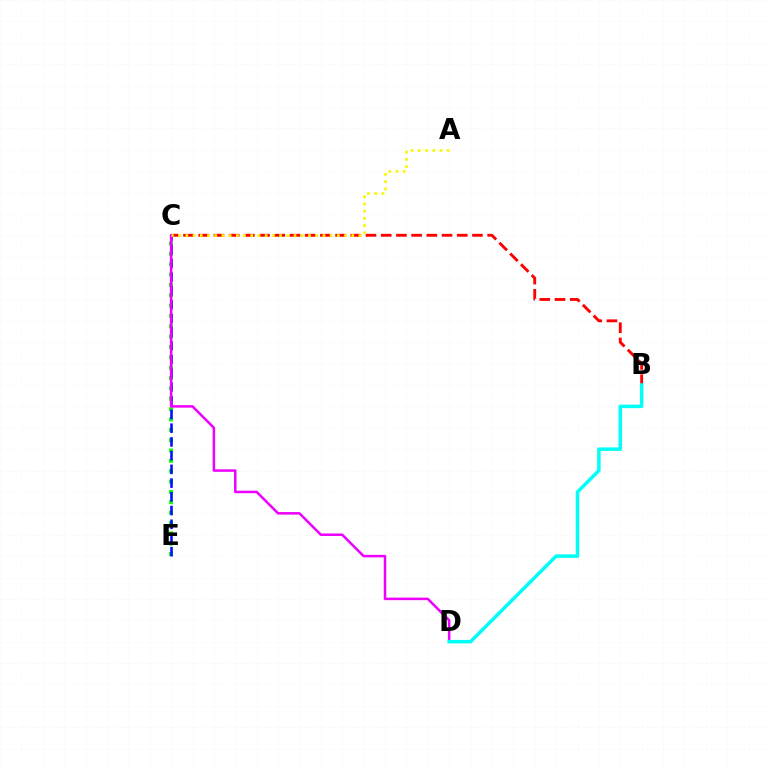{('C', 'E'): [{'color': '#08ff00', 'line_style': 'dotted', 'thickness': 2.81}, {'color': '#0010ff', 'line_style': 'dashed', 'thickness': 1.86}], ('B', 'C'): [{'color': '#ff0000', 'line_style': 'dashed', 'thickness': 2.07}], ('C', 'D'): [{'color': '#ee00ff', 'line_style': 'solid', 'thickness': 1.81}], ('B', 'D'): [{'color': '#00fff6', 'line_style': 'solid', 'thickness': 2.53}], ('A', 'C'): [{'color': '#fcf500', 'line_style': 'dotted', 'thickness': 1.96}]}